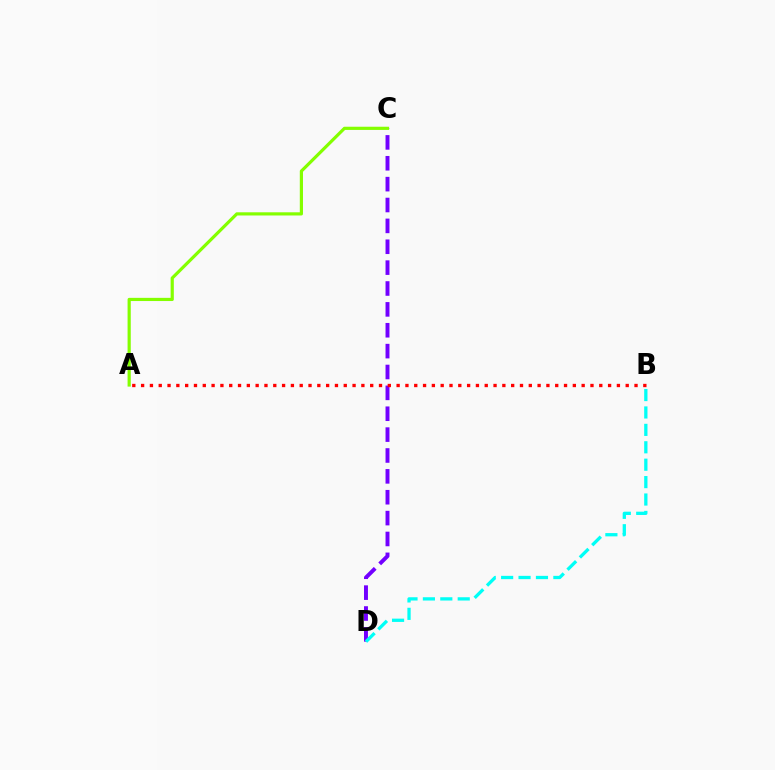{('C', 'D'): [{'color': '#7200ff', 'line_style': 'dashed', 'thickness': 2.84}], ('A', 'B'): [{'color': '#ff0000', 'line_style': 'dotted', 'thickness': 2.39}], ('B', 'D'): [{'color': '#00fff6', 'line_style': 'dashed', 'thickness': 2.37}], ('A', 'C'): [{'color': '#84ff00', 'line_style': 'solid', 'thickness': 2.29}]}